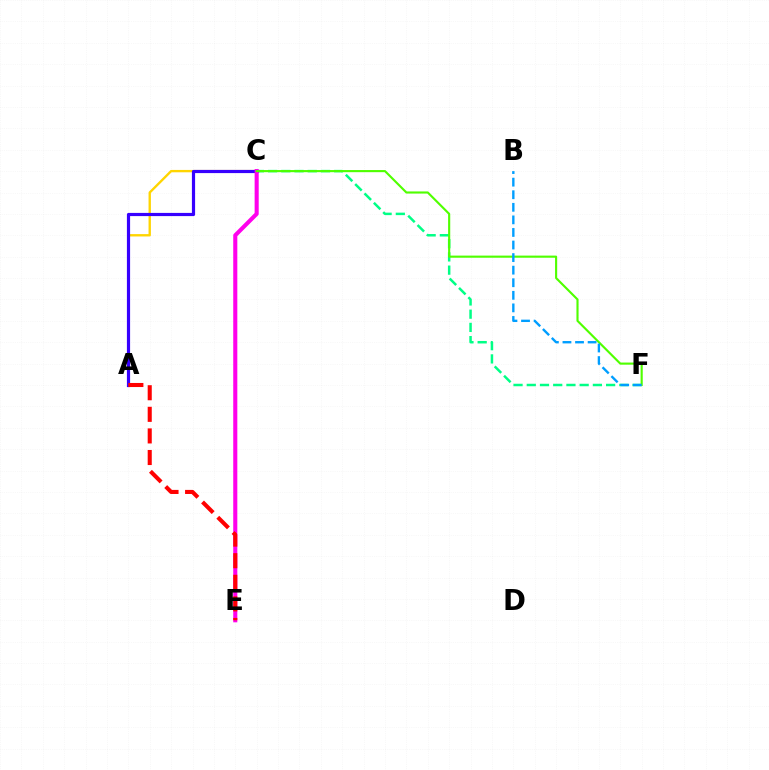{('A', 'C'): [{'color': '#ffd500', 'line_style': 'solid', 'thickness': 1.7}, {'color': '#3700ff', 'line_style': 'solid', 'thickness': 2.3}], ('C', 'F'): [{'color': '#00ff86', 'line_style': 'dashed', 'thickness': 1.8}, {'color': '#4fff00', 'line_style': 'solid', 'thickness': 1.53}], ('C', 'E'): [{'color': '#ff00ed', 'line_style': 'solid', 'thickness': 2.94}], ('B', 'F'): [{'color': '#009eff', 'line_style': 'dashed', 'thickness': 1.71}], ('A', 'E'): [{'color': '#ff0000', 'line_style': 'dashed', 'thickness': 2.93}]}